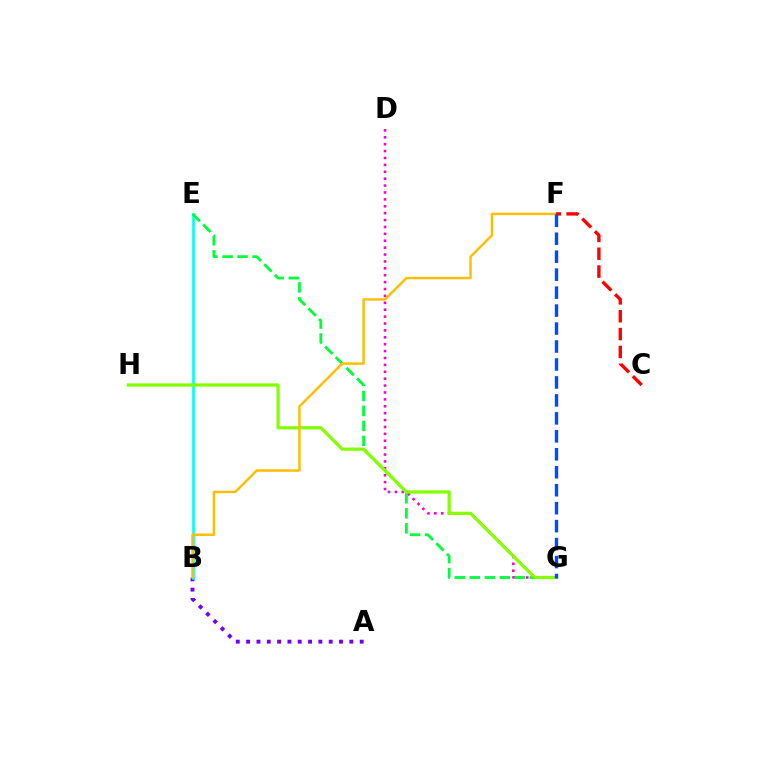{('A', 'B'): [{'color': '#7200ff', 'line_style': 'dotted', 'thickness': 2.8}], ('D', 'G'): [{'color': '#ff00cf', 'line_style': 'dotted', 'thickness': 1.87}], ('B', 'E'): [{'color': '#00fff6', 'line_style': 'solid', 'thickness': 1.89}], ('E', 'G'): [{'color': '#00ff39', 'line_style': 'dashed', 'thickness': 2.04}], ('G', 'H'): [{'color': '#84ff00', 'line_style': 'solid', 'thickness': 2.31}], ('B', 'F'): [{'color': '#ffbd00', 'line_style': 'solid', 'thickness': 1.76}], ('C', 'F'): [{'color': '#ff0000', 'line_style': 'dashed', 'thickness': 2.42}], ('F', 'G'): [{'color': '#004bff', 'line_style': 'dashed', 'thickness': 2.44}]}